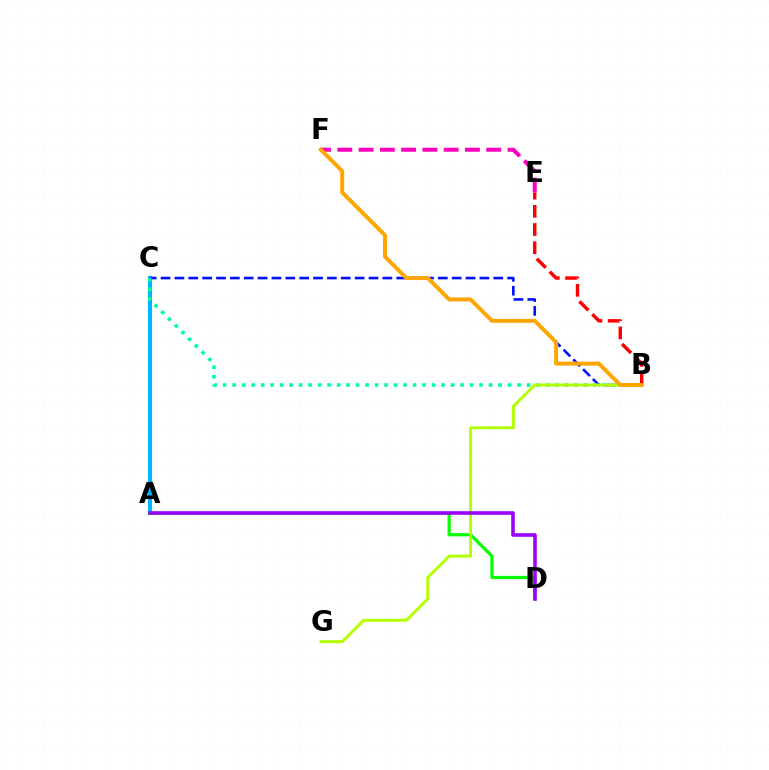{('A', 'C'): [{'color': '#00b5ff', 'line_style': 'solid', 'thickness': 2.95}], ('B', 'C'): [{'color': '#0010ff', 'line_style': 'dashed', 'thickness': 1.88}, {'color': '#00ff9d', 'line_style': 'dotted', 'thickness': 2.58}], ('A', 'D'): [{'color': '#08ff00', 'line_style': 'solid', 'thickness': 2.34}, {'color': '#9b00ff', 'line_style': 'solid', 'thickness': 2.57}], ('E', 'F'): [{'color': '#ff00bd', 'line_style': 'dashed', 'thickness': 2.89}], ('B', 'E'): [{'color': '#ff0000', 'line_style': 'dashed', 'thickness': 2.47}], ('B', 'G'): [{'color': '#b3ff00', 'line_style': 'solid', 'thickness': 2.12}], ('B', 'F'): [{'color': '#ffa500', 'line_style': 'solid', 'thickness': 2.84}]}